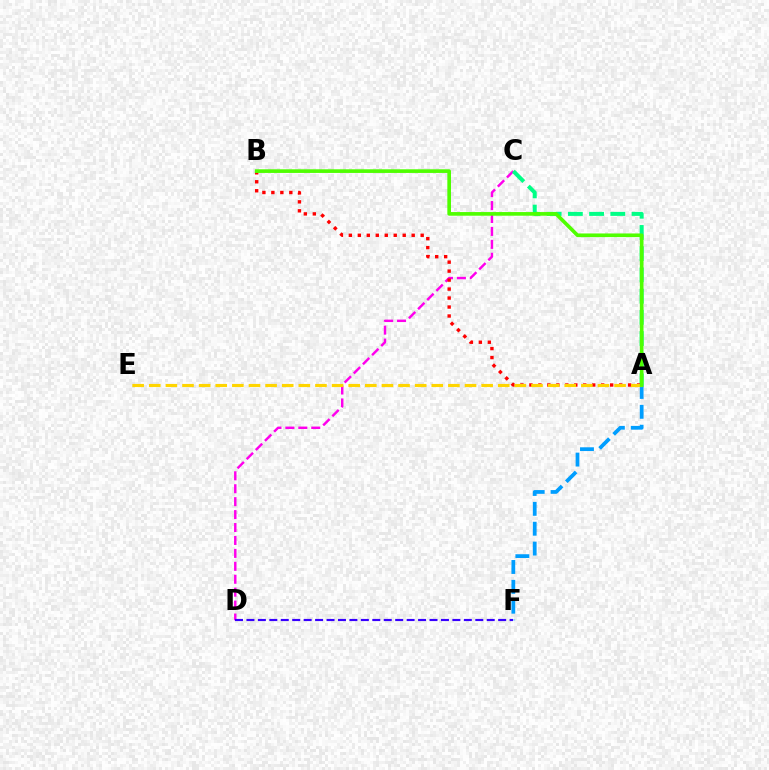{('A', 'F'): [{'color': '#009eff', 'line_style': 'dashed', 'thickness': 2.7}], ('C', 'D'): [{'color': '#ff00ed', 'line_style': 'dashed', 'thickness': 1.76}], ('A', 'C'): [{'color': '#00ff86', 'line_style': 'dashed', 'thickness': 2.88}], ('A', 'B'): [{'color': '#ff0000', 'line_style': 'dotted', 'thickness': 2.44}, {'color': '#4fff00', 'line_style': 'solid', 'thickness': 2.63}], ('A', 'E'): [{'color': '#ffd500', 'line_style': 'dashed', 'thickness': 2.26}], ('D', 'F'): [{'color': '#3700ff', 'line_style': 'dashed', 'thickness': 1.55}]}